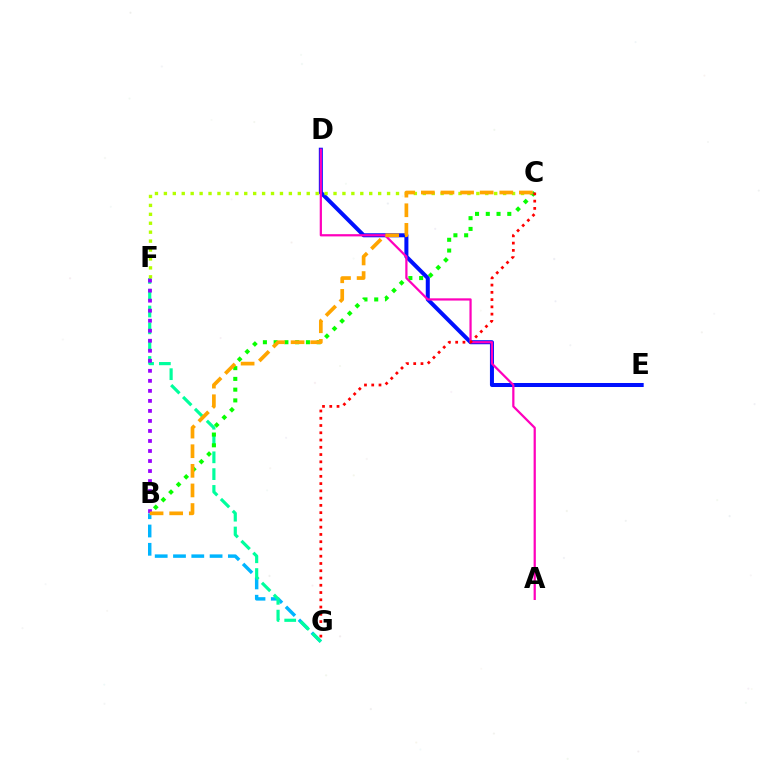{('B', 'G'): [{'color': '#00b5ff', 'line_style': 'dashed', 'thickness': 2.49}], ('F', 'G'): [{'color': '#00ff9d', 'line_style': 'dashed', 'thickness': 2.28}], ('D', 'E'): [{'color': '#0010ff', 'line_style': 'solid', 'thickness': 2.89}], ('C', 'F'): [{'color': '#b3ff00', 'line_style': 'dotted', 'thickness': 2.43}], ('B', 'F'): [{'color': '#9b00ff', 'line_style': 'dotted', 'thickness': 2.72}], ('B', 'C'): [{'color': '#08ff00', 'line_style': 'dotted', 'thickness': 2.92}, {'color': '#ffa500', 'line_style': 'dashed', 'thickness': 2.66}], ('A', 'D'): [{'color': '#ff00bd', 'line_style': 'solid', 'thickness': 1.61}], ('C', 'G'): [{'color': '#ff0000', 'line_style': 'dotted', 'thickness': 1.97}]}